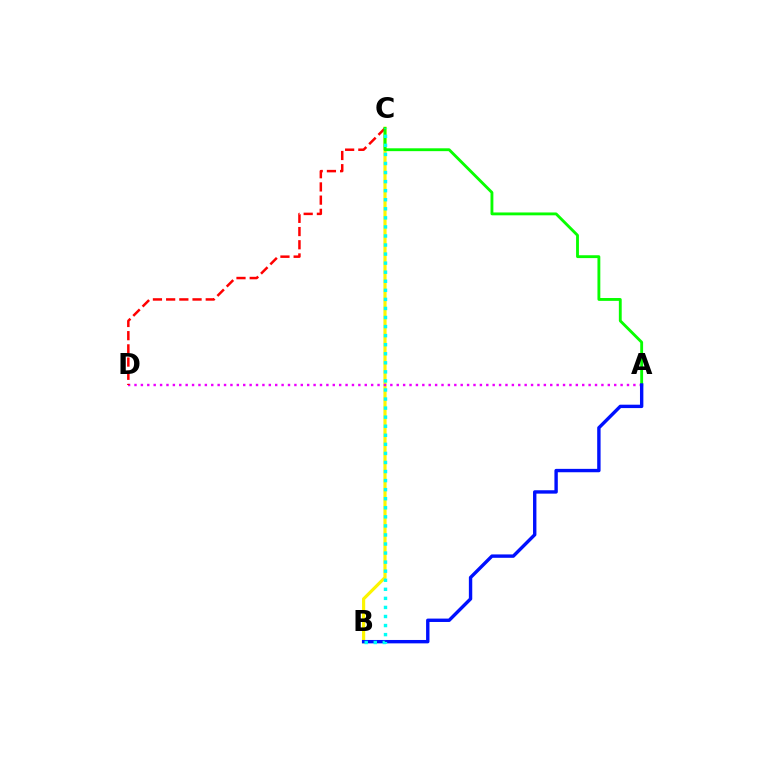{('B', 'C'): [{'color': '#fcf500', 'line_style': 'solid', 'thickness': 2.28}, {'color': '#00fff6', 'line_style': 'dotted', 'thickness': 2.46}], ('A', 'D'): [{'color': '#ee00ff', 'line_style': 'dotted', 'thickness': 1.74}], ('C', 'D'): [{'color': '#ff0000', 'line_style': 'dashed', 'thickness': 1.79}], ('A', 'C'): [{'color': '#08ff00', 'line_style': 'solid', 'thickness': 2.05}], ('A', 'B'): [{'color': '#0010ff', 'line_style': 'solid', 'thickness': 2.44}]}